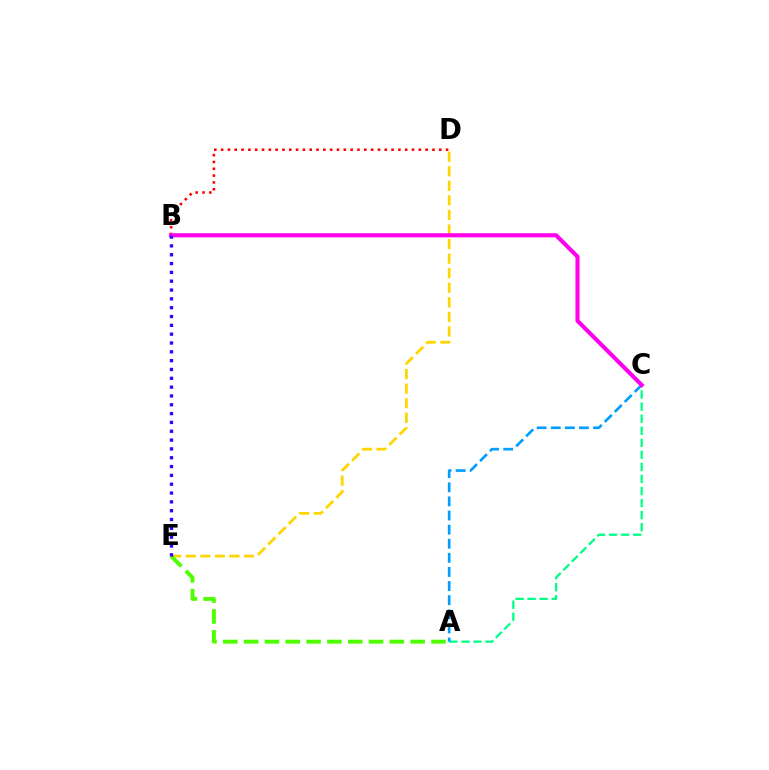{('B', 'D'): [{'color': '#ff0000', 'line_style': 'dotted', 'thickness': 1.85}], ('A', 'C'): [{'color': '#00ff86', 'line_style': 'dashed', 'thickness': 1.64}, {'color': '#009eff', 'line_style': 'dashed', 'thickness': 1.92}], ('D', 'E'): [{'color': '#ffd500', 'line_style': 'dashed', 'thickness': 1.98}], ('A', 'E'): [{'color': '#4fff00', 'line_style': 'dashed', 'thickness': 2.83}], ('B', 'C'): [{'color': '#ff00ed', 'line_style': 'solid', 'thickness': 2.95}], ('B', 'E'): [{'color': '#3700ff', 'line_style': 'dotted', 'thickness': 2.4}]}